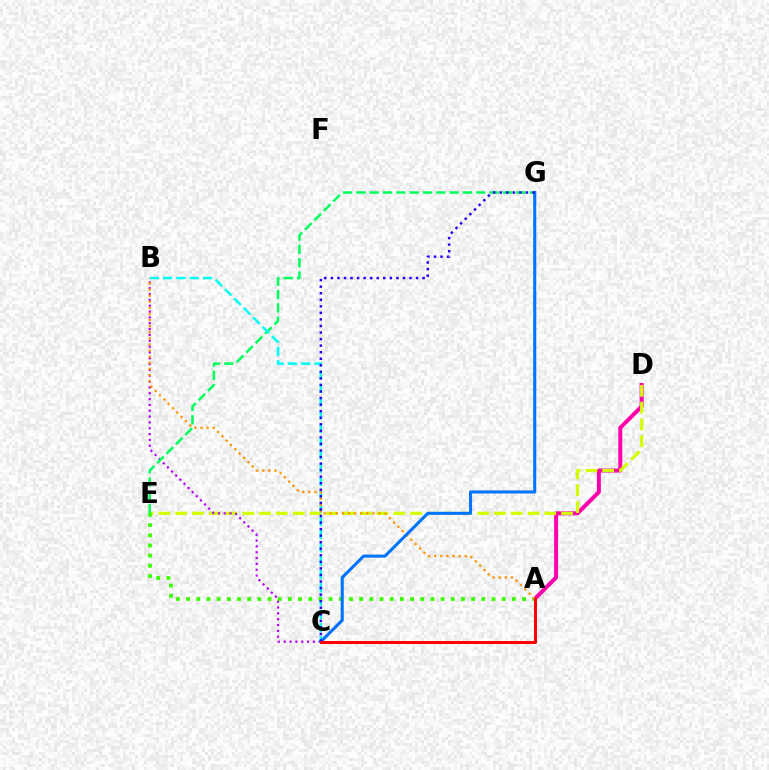{('A', 'D'): [{'color': '#ff00ac', 'line_style': 'solid', 'thickness': 2.87}], ('D', 'E'): [{'color': '#d1ff00', 'line_style': 'dashed', 'thickness': 2.28}], ('B', 'C'): [{'color': '#b900ff', 'line_style': 'dotted', 'thickness': 1.58}, {'color': '#00fff6', 'line_style': 'dashed', 'thickness': 1.81}], ('E', 'G'): [{'color': '#00ff5c', 'line_style': 'dashed', 'thickness': 1.81}], ('A', 'E'): [{'color': '#3dff00', 'line_style': 'dotted', 'thickness': 2.77}], ('A', 'B'): [{'color': '#ff9400', 'line_style': 'dotted', 'thickness': 1.66}], ('C', 'G'): [{'color': '#0074ff', 'line_style': 'solid', 'thickness': 2.21}, {'color': '#2500ff', 'line_style': 'dotted', 'thickness': 1.78}], ('A', 'C'): [{'color': '#ff0000', 'line_style': 'solid', 'thickness': 2.14}]}